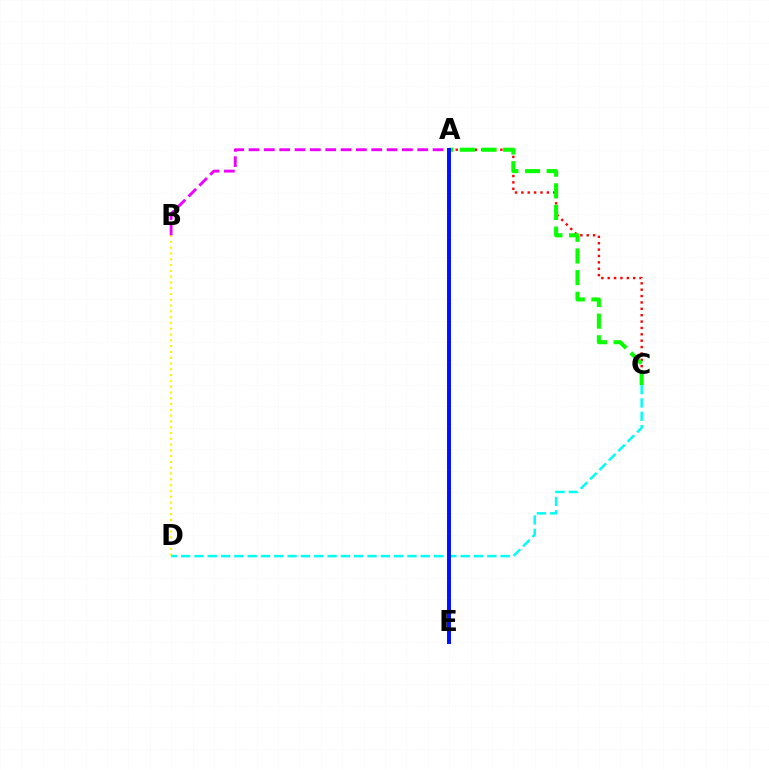{('B', 'D'): [{'color': '#fcf500', 'line_style': 'dotted', 'thickness': 1.57}], ('A', 'C'): [{'color': '#ff0000', 'line_style': 'dotted', 'thickness': 1.73}, {'color': '#08ff00', 'line_style': 'dashed', 'thickness': 2.94}], ('A', 'B'): [{'color': '#ee00ff', 'line_style': 'dashed', 'thickness': 2.08}], ('C', 'D'): [{'color': '#00fff6', 'line_style': 'dashed', 'thickness': 1.81}], ('A', 'E'): [{'color': '#0010ff', 'line_style': 'solid', 'thickness': 2.84}]}